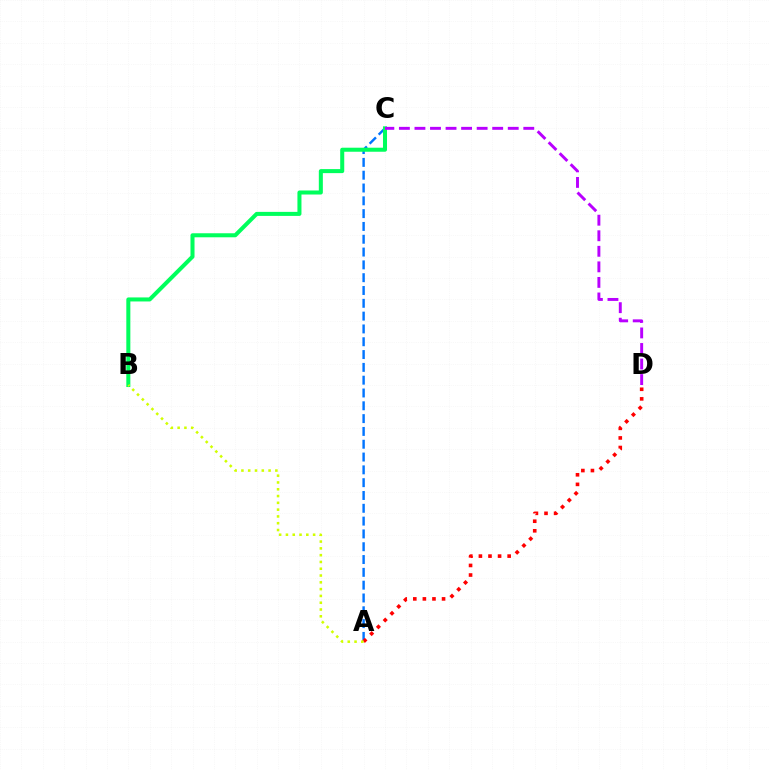{('A', 'C'): [{'color': '#0074ff', 'line_style': 'dashed', 'thickness': 1.74}], ('B', 'C'): [{'color': '#00ff5c', 'line_style': 'solid', 'thickness': 2.9}], ('C', 'D'): [{'color': '#b900ff', 'line_style': 'dashed', 'thickness': 2.11}], ('A', 'D'): [{'color': '#ff0000', 'line_style': 'dotted', 'thickness': 2.6}], ('A', 'B'): [{'color': '#d1ff00', 'line_style': 'dotted', 'thickness': 1.85}]}